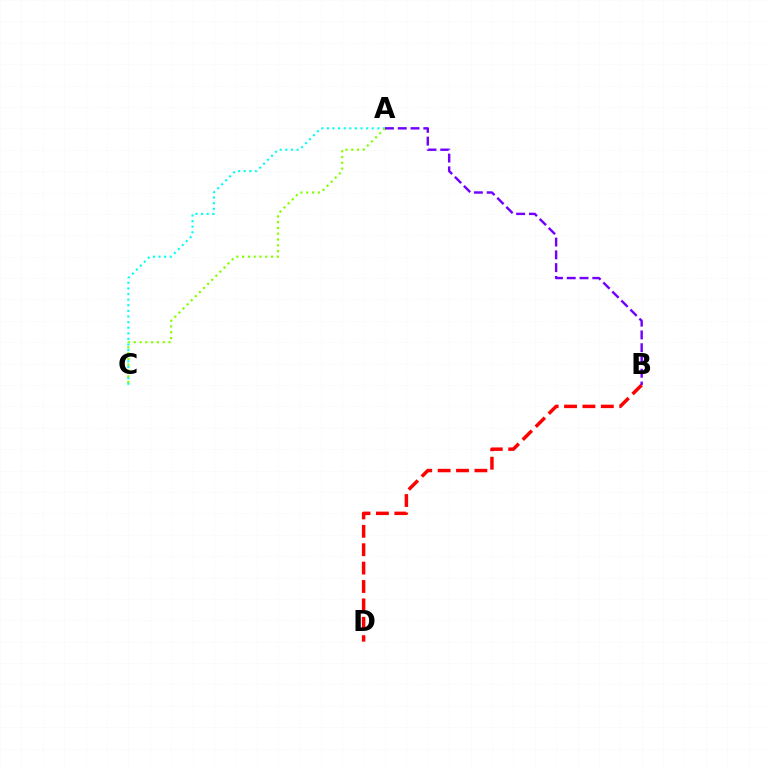{('A', 'C'): [{'color': '#00fff6', 'line_style': 'dotted', 'thickness': 1.52}, {'color': '#84ff00', 'line_style': 'dotted', 'thickness': 1.57}], ('B', 'D'): [{'color': '#ff0000', 'line_style': 'dashed', 'thickness': 2.5}], ('A', 'B'): [{'color': '#7200ff', 'line_style': 'dashed', 'thickness': 1.74}]}